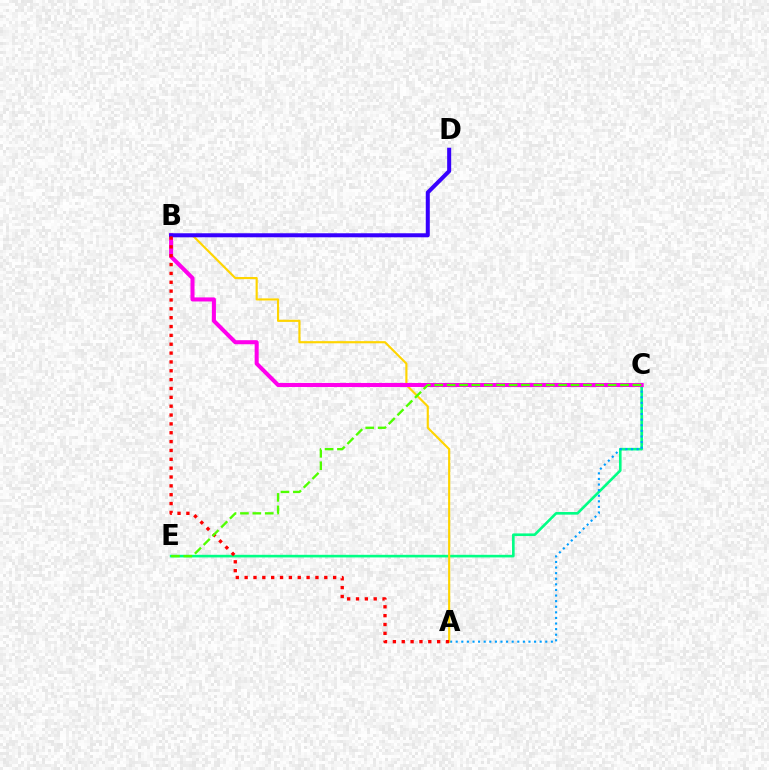{('C', 'E'): [{'color': '#00ff86', 'line_style': 'solid', 'thickness': 1.88}, {'color': '#4fff00', 'line_style': 'dashed', 'thickness': 1.68}], ('A', 'C'): [{'color': '#009eff', 'line_style': 'dotted', 'thickness': 1.52}], ('A', 'B'): [{'color': '#ffd500', 'line_style': 'solid', 'thickness': 1.55}, {'color': '#ff0000', 'line_style': 'dotted', 'thickness': 2.4}], ('B', 'C'): [{'color': '#ff00ed', 'line_style': 'solid', 'thickness': 2.92}], ('B', 'D'): [{'color': '#3700ff', 'line_style': 'solid', 'thickness': 2.9}]}